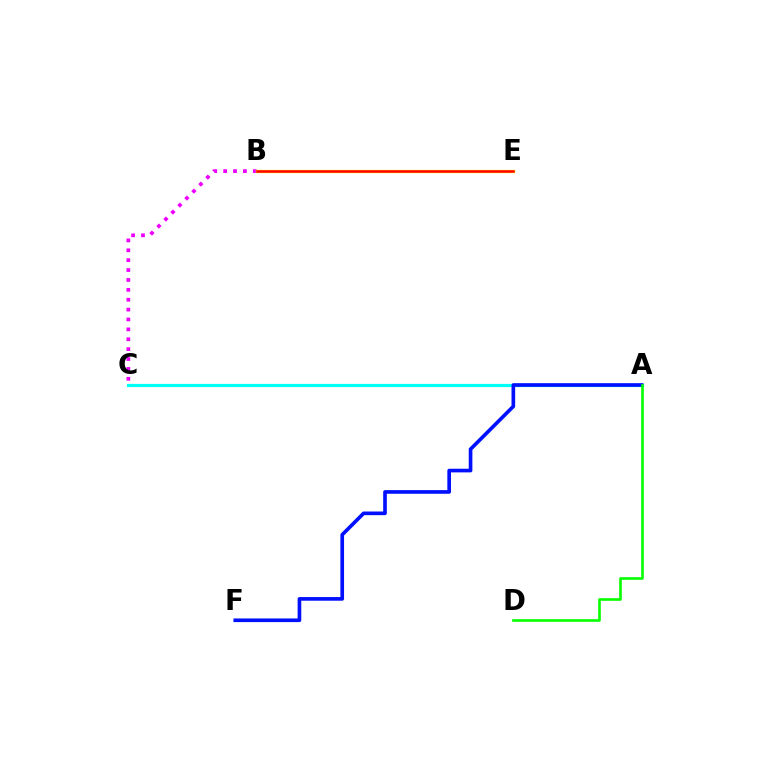{('B', 'C'): [{'color': '#ee00ff', 'line_style': 'dotted', 'thickness': 2.69}], ('A', 'C'): [{'color': '#00fff6', 'line_style': 'solid', 'thickness': 2.3}], ('B', 'E'): [{'color': '#fcf500', 'line_style': 'solid', 'thickness': 2.38}, {'color': '#ff0000', 'line_style': 'solid', 'thickness': 1.81}], ('A', 'F'): [{'color': '#0010ff', 'line_style': 'solid', 'thickness': 2.63}], ('A', 'D'): [{'color': '#08ff00', 'line_style': 'solid', 'thickness': 1.9}]}